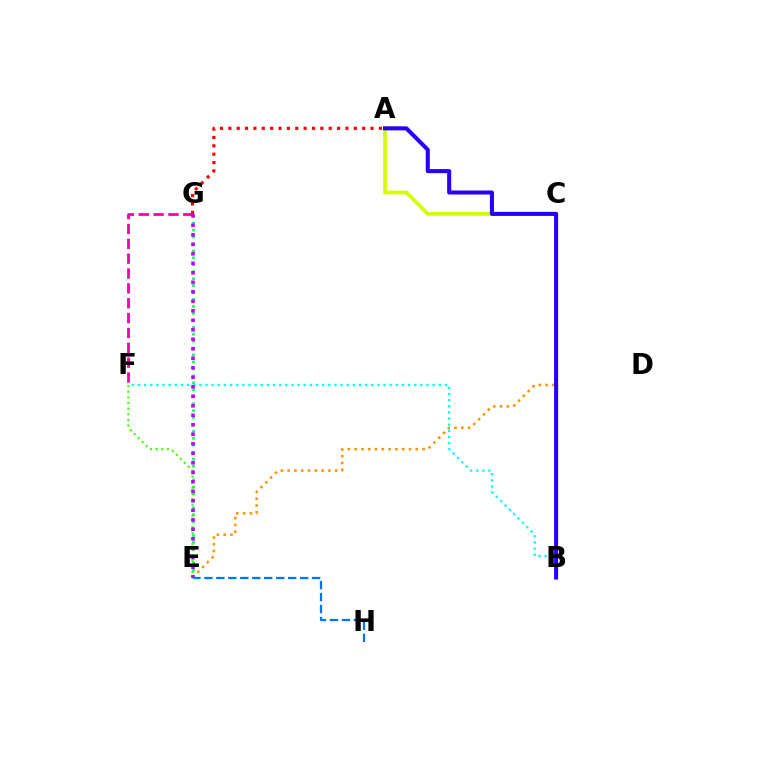{('C', 'E'): [{'color': '#ff9400', 'line_style': 'dotted', 'thickness': 1.85}], ('E', 'H'): [{'color': '#0074ff', 'line_style': 'dashed', 'thickness': 1.63}], ('E', 'G'): [{'color': '#00ff5c', 'line_style': 'dotted', 'thickness': 1.89}, {'color': '#b900ff', 'line_style': 'dotted', 'thickness': 2.58}], ('B', 'F'): [{'color': '#00fff6', 'line_style': 'dotted', 'thickness': 1.67}], ('F', 'G'): [{'color': '#ff00ac', 'line_style': 'dashed', 'thickness': 2.02}], ('E', 'F'): [{'color': '#3dff00', 'line_style': 'dotted', 'thickness': 1.53}], ('A', 'C'): [{'color': '#d1ff00', 'line_style': 'solid', 'thickness': 2.67}], ('A', 'G'): [{'color': '#ff0000', 'line_style': 'dotted', 'thickness': 2.27}], ('A', 'B'): [{'color': '#2500ff', 'line_style': 'solid', 'thickness': 2.92}]}